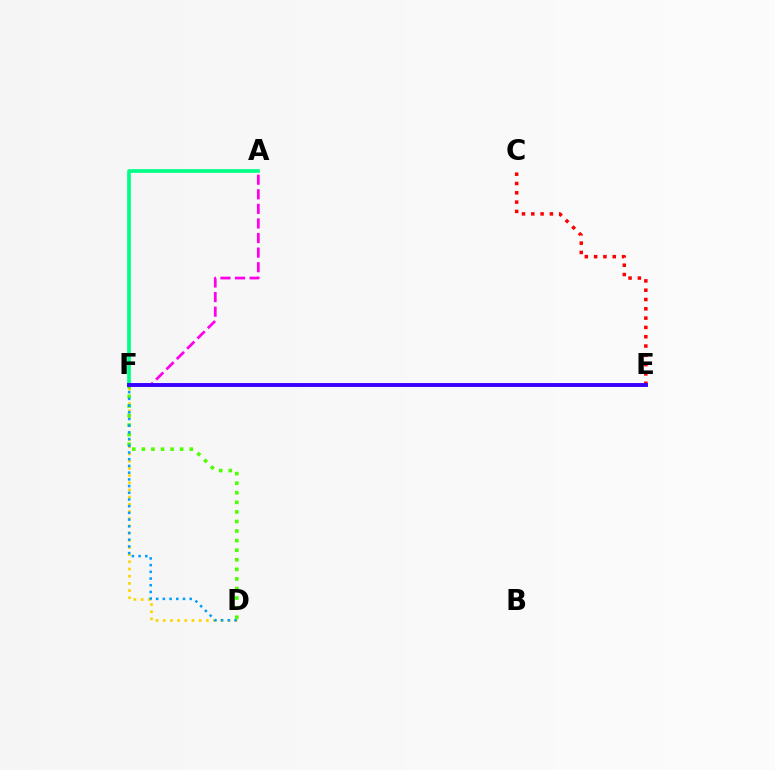{('A', 'F'): [{'color': '#00ff86', 'line_style': 'solid', 'thickness': 2.64}, {'color': '#ff00ed', 'line_style': 'dashed', 'thickness': 1.98}], ('D', 'F'): [{'color': '#ffd500', 'line_style': 'dotted', 'thickness': 1.95}, {'color': '#4fff00', 'line_style': 'dotted', 'thickness': 2.6}, {'color': '#009eff', 'line_style': 'dotted', 'thickness': 1.82}], ('C', 'E'): [{'color': '#ff0000', 'line_style': 'dotted', 'thickness': 2.53}], ('E', 'F'): [{'color': '#3700ff', 'line_style': 'solid', 'thickness': 2.8}]}